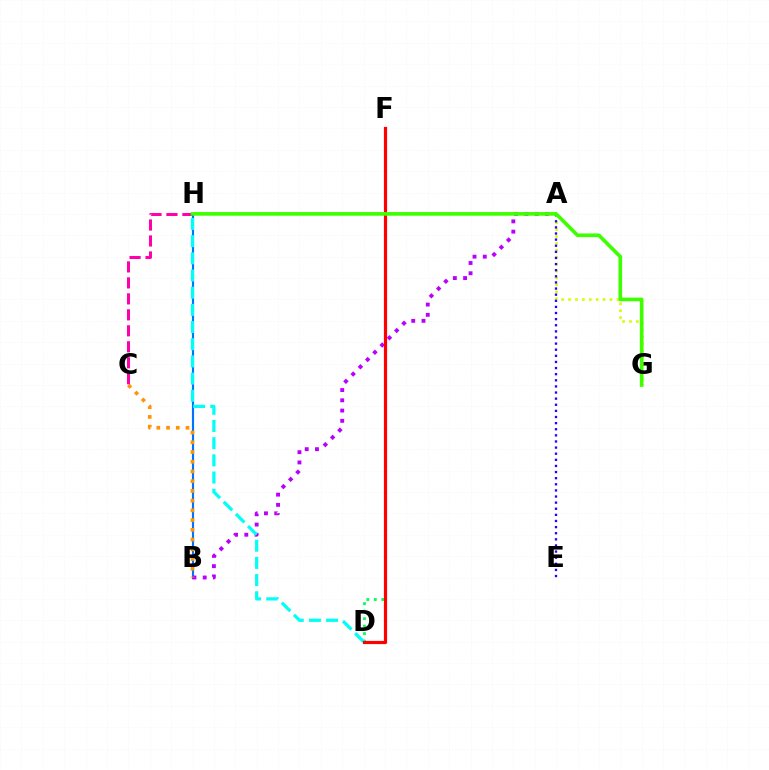{('B', 'H'): [{'color': '#0074ff', 'line_style': 'solid', 'thickness': 1.55}], ('A', 'G'): [{'color': '#d1ff00', 'line_style': 'dotted', 'thickness': 1.88}], ('A', 'B'): [{'color': '#b900ff', 'line_style': 'dotted', 'thickness': 2.79}], ('D', 'F'): [{'color': '#00ff5c', 'line_style': 'dotted', 'thickness': 2.03}, {'color': '#ff0000', 'line_style': 'solid', 'thickness': 2.3}], ('B', 'C'): [{'color': '#ff9400', 'line_style': 'dotted', 'thickness': 2.64}], ('D', 'H'): [{'color': '#00fff6', 'line_style': 'dashed', 'thickness': 2.33}], ('C', 'H'): [{'color': '#ff00ac', 'line_style': 'dashed', 'thickness': 2.17}], ('A', 'E'): [{'color': '#2500ff', 'line_style': 'dotted', 'thickness': 1.66}], ('G', 'H'): [{'color': '#3dff00', 'line_style': 'solid', 'thickness': 2.62}]}